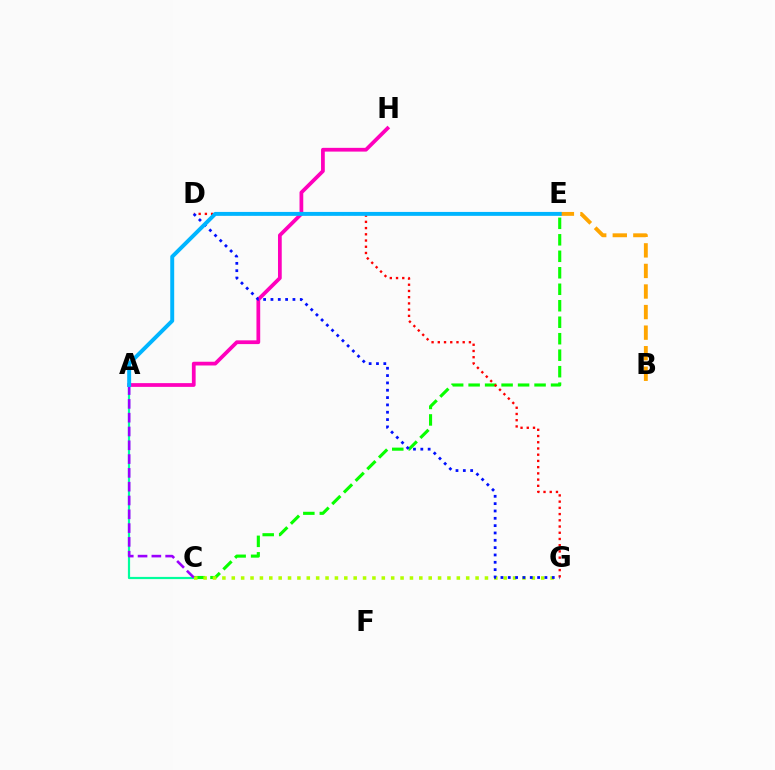{('B', 'E'): [{'color': '#ffa500', 'line_style': 'dashed', 'thickness': 2.79}], ('A', 'H'): [{'color': '#ff00bd', 'line_style': 'solid', 'thickness': 2.7}], ('C', 'E'): [{'color': '#08ff00', 'line_style': 'dashed', 'thickness': 2.24}], ('A', 'C'): [{'color': '#00ff9d', 'line_style': 'solid', 'thickness': 1.58}, {'color': '#9b00ff', 'line_style': 'dashed', 'thickness': 1.87}], ('C', 'G'): [{'color': '#b3ff00', 'line_style': 'dotted', 'thickness': 2.55}], ('D', 'G'): [{'color': '#ff0000', 'line_style': 'dotted', 'thickness': 1.69}, {'color': '#0010ff', 'line_style': 'dotted', 'thickness': 1.99}], ('A', 'E'): [{'color': '#00b5ff', 'line_style': 'solid', 'thickness': 2.83}]}